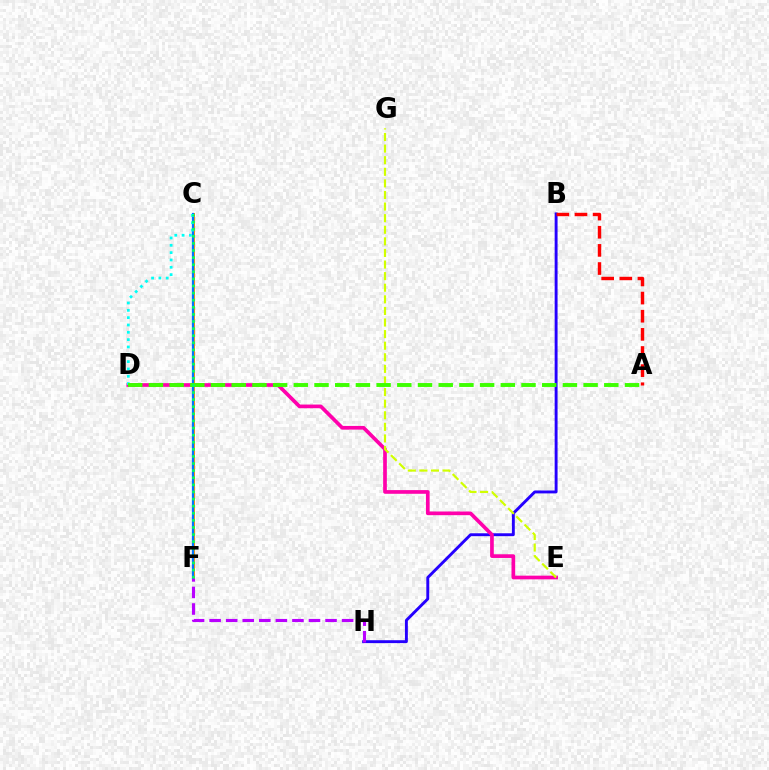{('B', 'H'): [{'color': '#2500ff', 'line_style': 'solid', 'thickness': 2.09}], ('C', 'F'): [{'color': '#ff9400', 'line_style': 'solid', 'thickness': 2.13}, {'color': '#0074ff', 'line_style': 'solid', 'thickness': 1.61}, {'color': '#00ff5c', 'line_style': 'dotted', 'thickness': 1.93}], ('D', 'E'): [{'color': '#ff00ac', 'line_style': 'solid', 'thickness': 2.65}], ('E', 'G'): [{'color': '#d1ff00', 'line_style': 'dashed', 'thickness': 1.58}], ('F', 'H'): [{'color': '#b900ff', 'line_style': 'dashed', 'thickness': 2.25}], ('A', 'B'): [{'color': '#ff0000', 'line_style': 'dashed', 'thickness': 2.46}], ('C', 'D'): [{'color': '#00fff6', 'line_style': 'dotted', 'thickness': 1.99}], ('A', 'D'): [{'color': '#3dff00', 'line_style': 'dashed', 'thickness': 2.81}]}